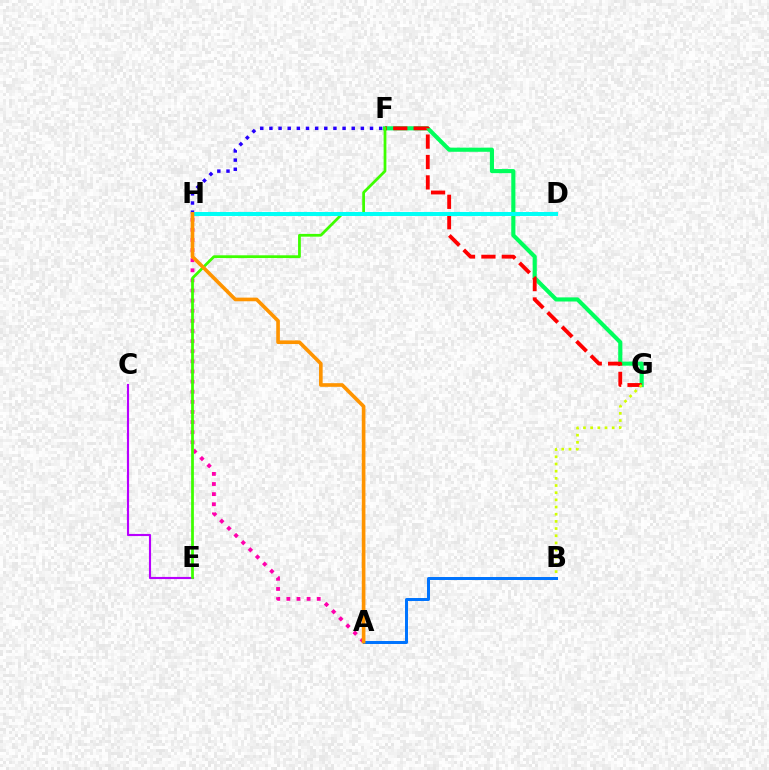{('A', 'H'): [{'color': '#ff00ac', 'line_style': 'dotted', 'thickness': 2.75}, {'color': '#ff9400', 'line_style': 'solid', 'thickness': 2.62}], ('C', 'E'): [{'color': '#b900ff', 'line_style': 'solid', 'thickness': 1.54}], ('F', 'G'): [{'color': '#00ff5c', 'line_style': 'solid', 'thickness': 2.97}, {'color': '#ff0000', 'line_style': 'dashed', 'thickness': 2.77}], ('F', 'H'): [{'color': '#2500ff', 'line_style': 'dotted', 'thickness': 2.48}], ('E', 'F'): [{'color': '#3dff00', 'line_style': 'solid', 'thickness': 1.99}], ('B', 'G'): [{'color': '#d1ff00', 'line_style': 'dotted', 'thickness': 1.95}], ('D', 'H'): [{'color': '#00fff6', 'line_style': 'solid', 'thickness': 2.86}], ('A', 'B'): [{'color': '#0074ff', 'line_style': 'solid', 'thickness': 2.15}]}